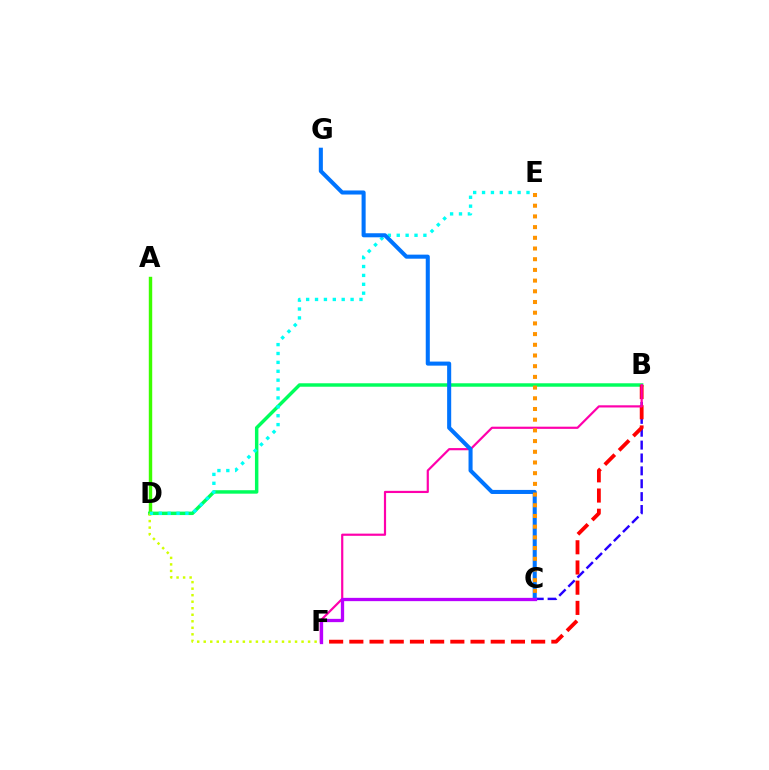{('B', 'C'): [{'color': '#2500ff', 'line_style': 'dashed', 'thickness': 1.75}], ('B', 'D'): [{'color': '#00ff5c', 'line_style': 'solid', 'thickness': 2.49}], ('B', 'F'): [{'color': '#ff0000', 'line_style': 'dashed', 'thickness': 2.74}, {'color': '#ff00ac', 'line_style': 'solid', 'thickness': 1.58}], ('A', 'D'): [{'color': '#3dff00', 'line_style': 'solid', 'thickness': 2.46}], ('D', 'F'): [{'color': '#d1ff00', 'line_style': 'dotted', 'thickness': 1.77}], ('D', 'E'): [{'color': '#00fff6', 'line_style': 'dotted', 'thickness': 2.42}], ('C', 'G'): [{'color': '#0074ff', 'line_style': 'solid', 'thickness': 2.92}], ('C', 'E'): [{'color': '#ff9400', 'line_style': 'dotted', 'thickness': 2.91}], ('C', 'F'): [{'color': '#b900ff', 'line_style': 'solid', 'thickness': 2.37}]}